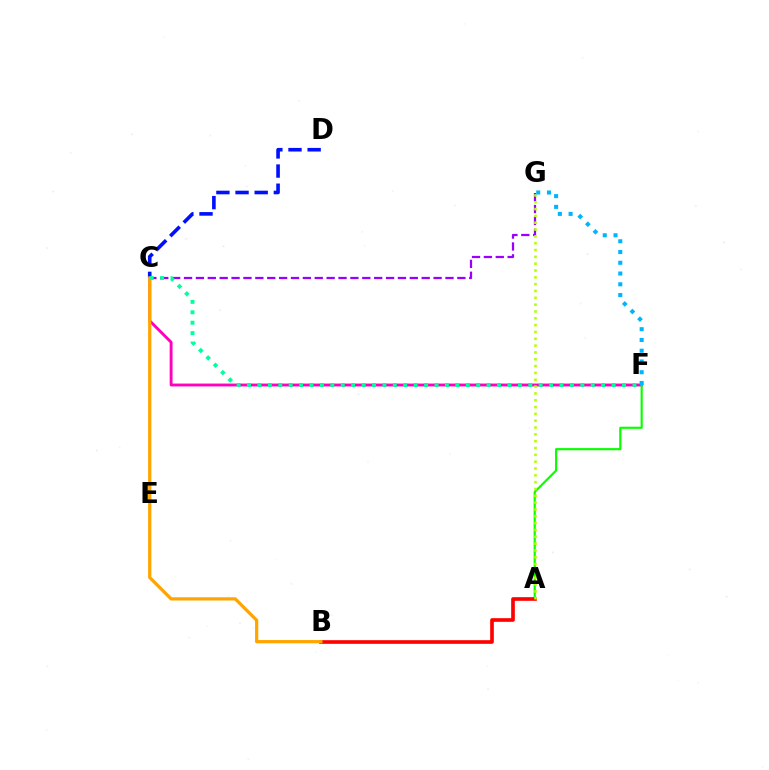{('C', 'D'): [{'color': '#0010ff', 'line_style': 'dashed', 'thickness': 2.6}], ('C', 'G'): [{'color': '#9b00ff', 'line_style': 'dashed', 'thickness': 1.61}], ('C', 'F'): [{'color': '#ff00bd', 'line_style': 'solid', 'thickness': 2.07}, {'color': '#00ff9d', 'line_style': 'dotted', 'thickness': 2.83}], ('A', 'F'): [{'color': '#08ff00', 'line_style': 'solid', 'thickness': 1.55}], ('A', 'B'): [{'color': '#ff0000', 'line_style': 'solid', 'thickness': 2.62}], ('B', 'C'): [{'color': '#ffa500', 'line_style': 'solid', 'thickness': 2.33}], ('A', 'G'): [{'color': '#b3ff00', 'line_style': 'dotted', 'thickness': 1.85}], ('F', 'G'): [{'color': '#00b5ff', 'line_style': 'dotted', 'thickness': 2.92}]}